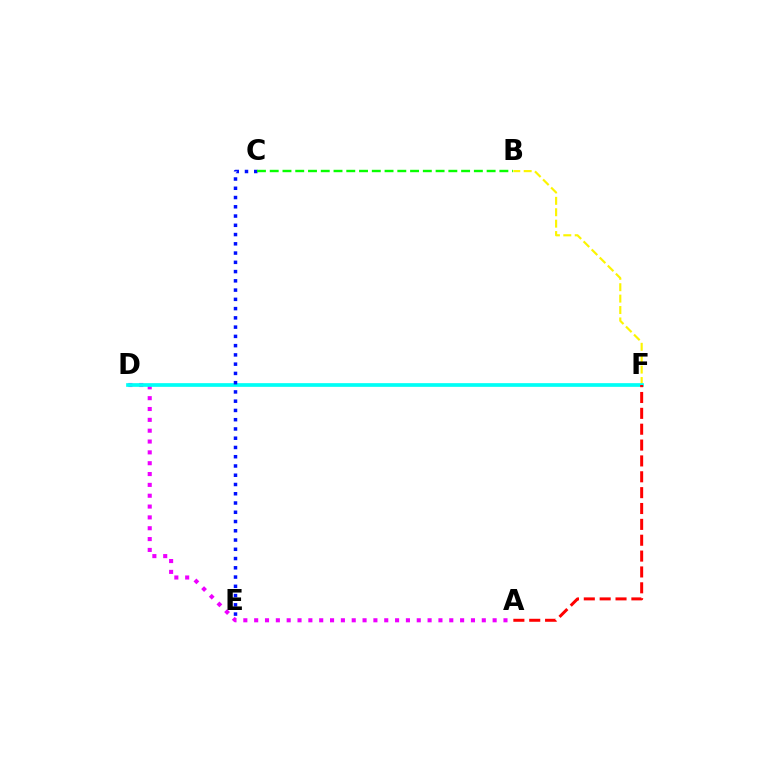{('A', 'D'): [{'color': '#ee00ff', 'line_style': 'dotted', 'thickness': 2.94}], ('B', 'F'): [{'color': '#fcf500', 'line_style': 'dashed', 'thickness': 1.55}], ('D', 'F'): [{'color': '#00fff6', 'line_style': 'solid', 'thickness': 2.66}], ('A', 'F'): [{'color': '#ff0000', 'line_style': 'dashed', 'thickness': 2.15}], ('C', 'E'): [{'color': '#0010ff', 'line_style': 'dotted', 'thickness': 2.52}], ('B', 'C'): [{'color': '#08ff00', 'line_style': 'dashed', 'thickness': 1.73}]}